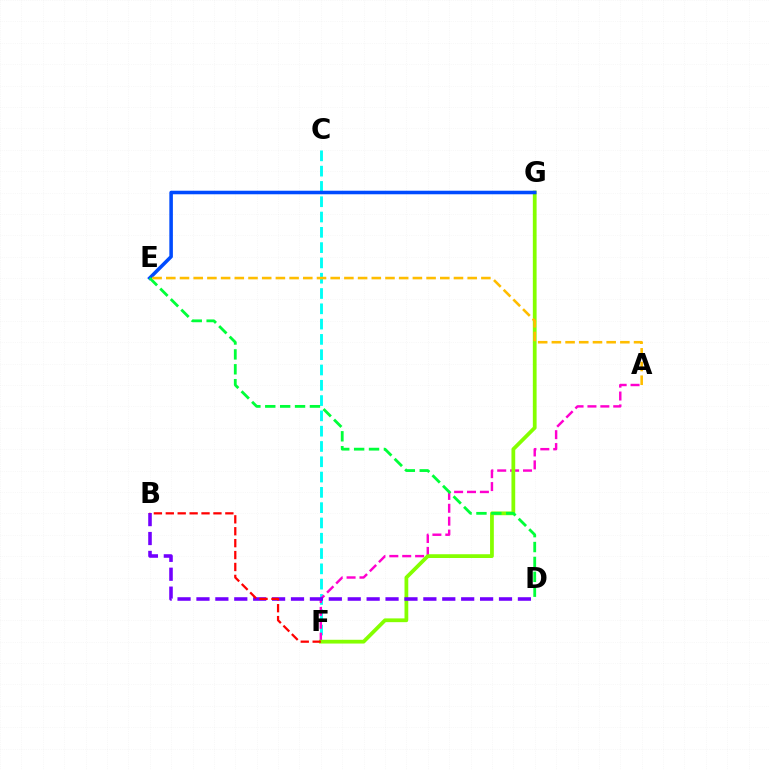{('C', 'F'): [{'color': '#00fff6', 'line_style': 'dashed', 'thickness': 2.08}], ('A', 'F'): [{'color': '#ff00cf', 'line_style': 'dashed', 'thickness': 1.75}], ('F', 'G'): [{'color': '#84ff00', 'line_style': 'solid', 'thickness': 2.71}], ('E', 'G'): [{'color': '#004bff', 'line_style': 'solid', 'thickness': 2.55}], ('D', 'E'): [{'color': '#00ff39', 'line_style': 'dashed', 'thickness': 2.02}], ('A', 'E'): [{'color': '#ffbd00', 'line_style': 'dashed', 'thickness': 1.86}], ('B', 'D'): [{'color': '#7200ff', 'line_style': 'dashed', 'thickness': 2.57}], ('B', 'F'): [{'color': '#ff0000', 'line_style': 'dashed', 'thickness': 1.62}]}